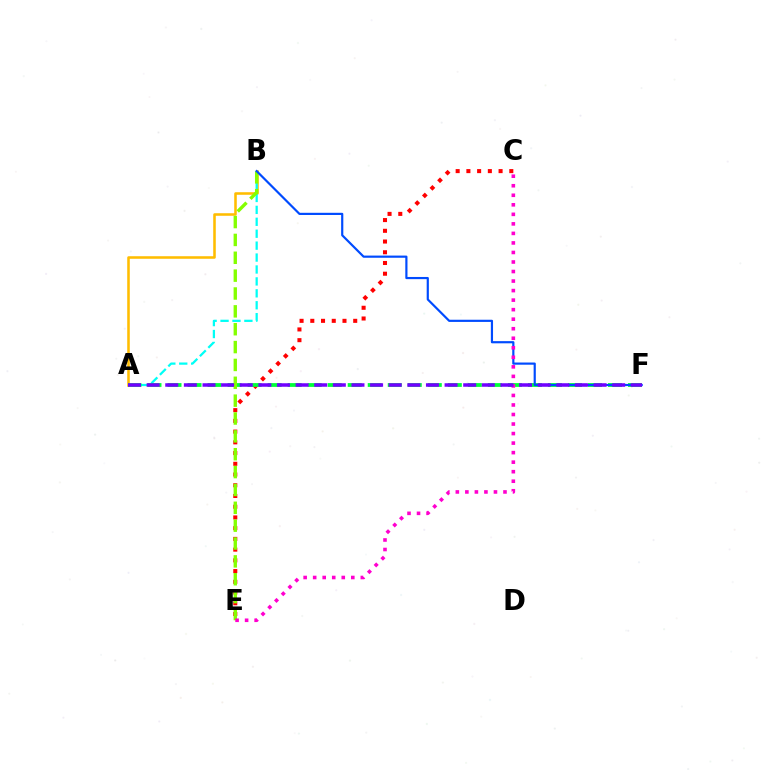{('C', 'E'): [{'color': '#ff0000', 'line_style': 'dotted', 'thickness': 2.92}, {'color': '#ff00cf', 'line_style': 'dotted', 'thickness': 2.59}], ('A', 'B'): [{'color': '#ffbd00', 'line_style': 'solid', 'thickness': 1.84}, {'color': '#00fff6', 'line_style': 'dashed', 'thickness': 1.62}], ('A', 'F'): [{'color': '#00ff39', 'line_style': 'dashed', 'thickness': 2.72}, {'color': '#7200ff', 'line_style': 'dashed', 'thickness': 2.53}], ('B', 'E'): [{'color': '#84ff00', 'line_style': 'dashed', 'thickness': 2.43}], ('B', 'F'): [{'color': '#004bff', 'line_style': 'solid', 'thickness': 1.57}]}